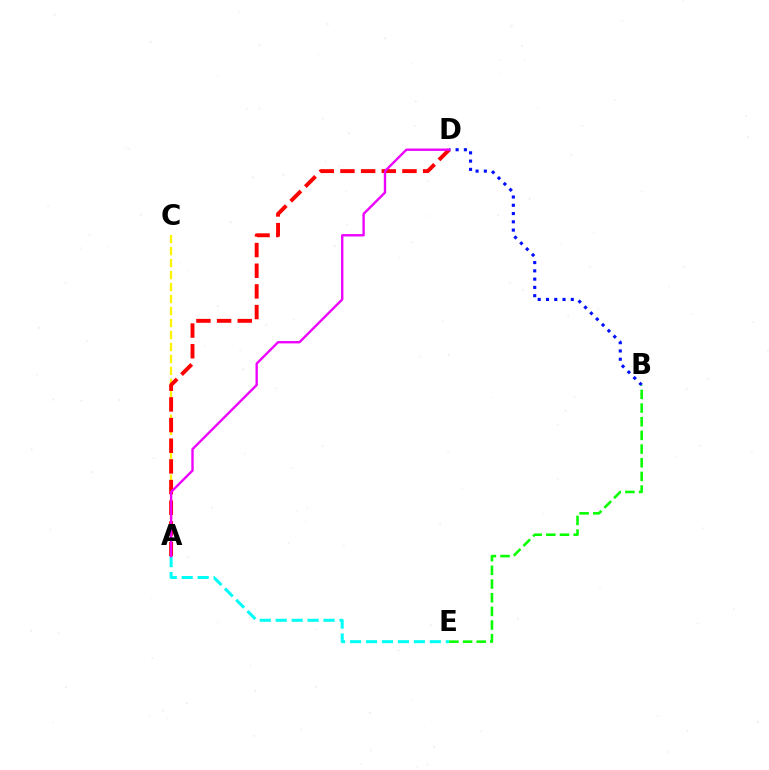{('B', 'D'): [{'color': '#0010ff', 'line_style': 'dotted', 'thickness': 2.25}], ('A', 'C'): [{'color': '#fcf500', 'line_style': 'dashed', 'thickness': 1.63}], ('A', 'D'): [{'color': '#ff0000', 'line_style': 'dashed', 'thickness': 2.81}, {'color': '#ee00ff', 'line_style': 'solid', 'thickness': 1.7}], ('A', 'E'): [{'color': '#00fff6', 'line_style': 'dashed', 'thickness': 2.17}], ('B', 'E'): [{'color': '#08ff00', 'line_style': 'dashed', 'thickness': 1.86}]}